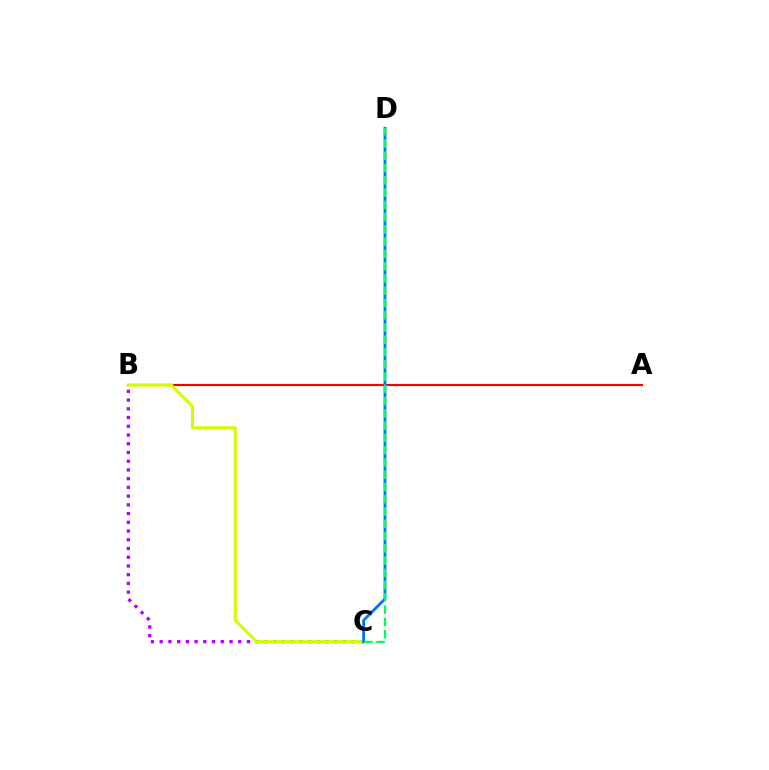{('B', 'C'): [{'color': '#b900ff', 'line_style': 'dotted', 'thickness': 2.37}, {'color': '#d1ff00', 'line_style': 'solid', 'thickness': 2.21}], ('A', 'B'): [{'color': '#ff0000', 'line_style': 'solid', 'thickness': 1.54}], ('C', 'D'): [{'color': '#0074ff', 'line_style': 'solid', 'thickness': 2.05}, {'color': '#00ff5c', 'line_style': 'dashed', 'thickness': 1.67}]}